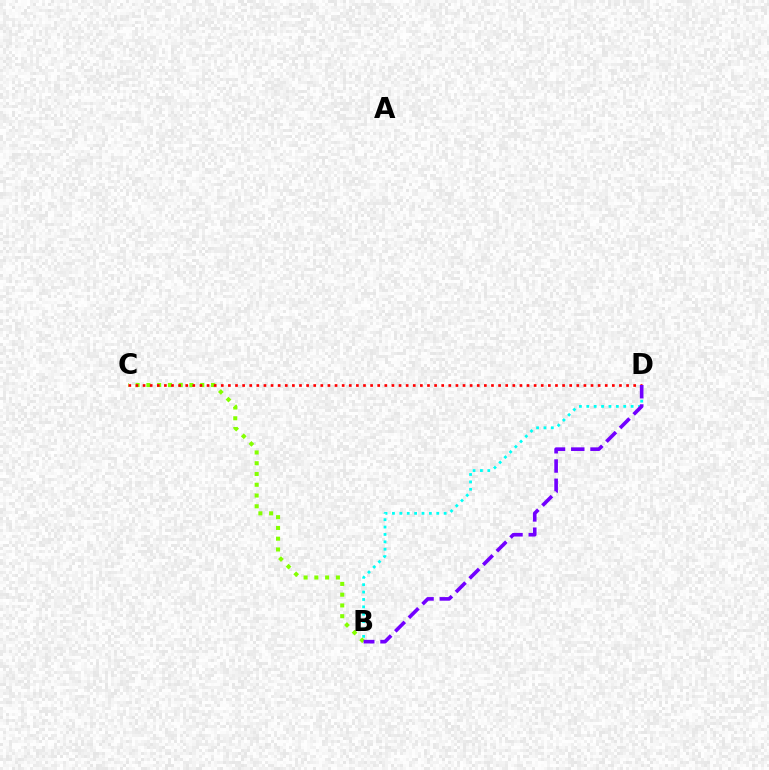{('B', 'D'): [{'color': '#00fff6', 'line_style': 'dotted', 'thickness': 2.01}, {'color': '#7200ff', 'line_style': 'dashed', 'thickness': 2.62}], ('B', 'C'): [{'color': '#84ff00', 'line_style': 'dotted', 'thickness': 2.92}], ('C', 'D'): [{'color': '#ff0000', 'line_style': 'dotted', 'thickness': 1.93}]}